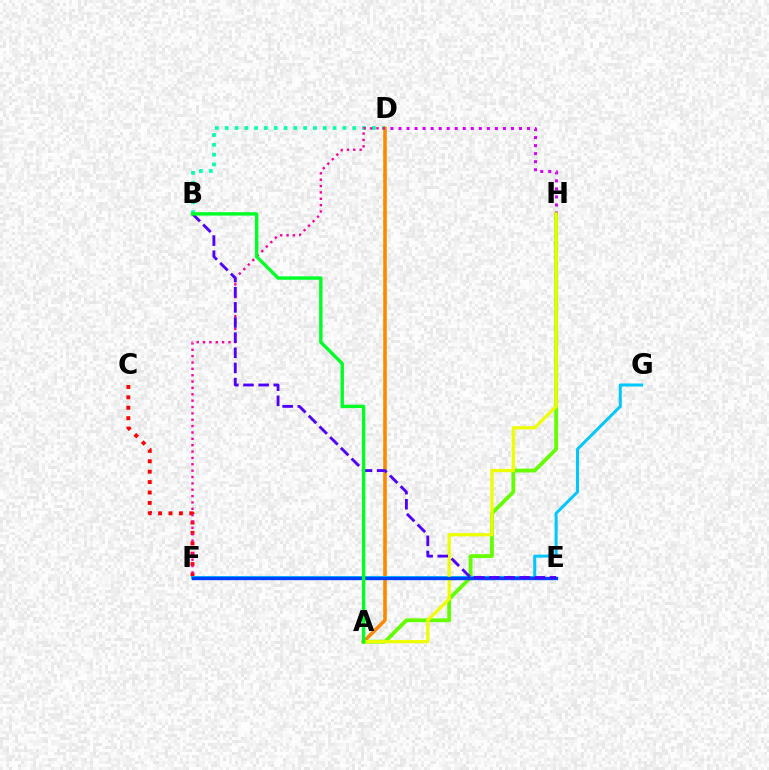{('A', 'H'): [{'color': '#66ff00', 'line_style': 'solid', 'thickness': 2.75}, {'color': '#eeff00', 'line_style': 'solid', 'thickness': 2.33}], ('B', 'D'): [{'color': '#00ffaf', 'line_style': 'dotted', 'thickness': 2.67}], ('C', 'F'): [{'color': '#ff0000', 'line_style': 'dotted', 'thickness': 2.83}], ('A', 'D'): [{'color': '#ff8800', 'line_style': 'solid', 'thickness': 2.58}], ('F', 'G'): [{'color': '#00c7ff', 'line_style': 'solid', 'thickness': 2.17}], ('D', 'H'): [{'color': '#d600ff', 'line_style': 'dotted', 'thickness': 2.18}], ('E', 'F'): [{'color': '#003fff', 'line_style': 'solid', 'thickness': 2.43}], ('D', 'F'): [{'color': '#ff00a0', 'line_style': 'dotted', 'thickness': 1.73}], ('B', 'E'): [{'color': '#4f00ff', 'line_style': 'dashed', 'thickness': 2.06}], ('A', 'B'): [{'color': '#00ff27', 'line_style': 'solid', 'thickness': 2.45}]}